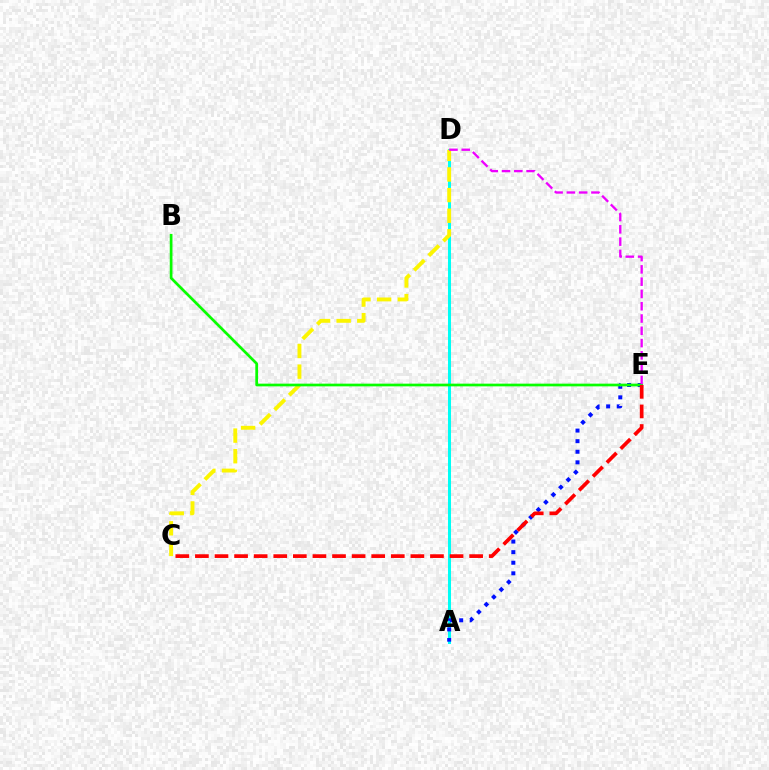{('A', 'D'): [{'color': '#00fff6', 'line_style': 'solid', 'thickness': 2.18}], ('C', 'D'): [{'color': '#fcf500', 'line_style': 'dashed', 'thickness': 2.8}], ('A', 'E'): [{'color': '#0010ff', 'line_style': 'dotted', 'thickness': 2.87}], ('B', 'E'): [{'color': '#08ff00', 'line_style': 'solid', 'thickness': 1.95}], ('C', 'E'): [{'color': '#ff0000', 'line_style': 'dashed', 'thickness': 2.66}], ('D', 'E'): [{'color': '#ee00ff', 'line_style': 'dashed', 'thickness': 1.67}]}